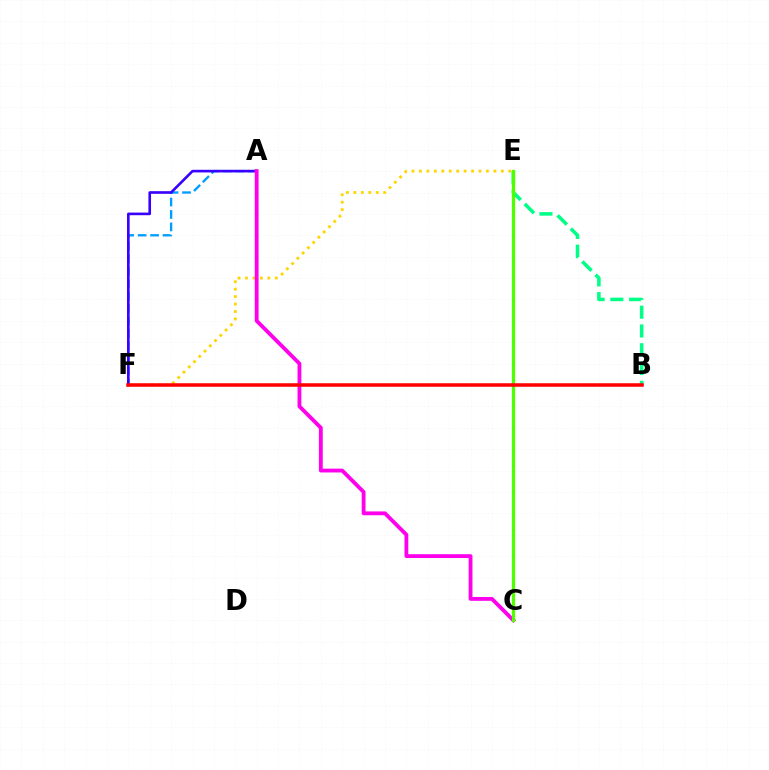{('E', 'F'): [{'color': '#ffd500', 'line_style': 'dotted', 'thickness': 2.02}], ('B', 'E'): [{'color': '#00ff86', 'line_style': 'dashed', 'thickness': 2.55}], ('A', 'F'): [{'color': '#009eff', 'line_style': 'dashed', 'thickness': 1.69}, {'color': '#3700ff', 'line_style': 'solid', 'thickness': 1.89}], ('A', 'C'): [{'color': '#ff00ed', 'line_style': 'solid', 'thickness': 2.76}], ('C', 'E'): [{'color': '#4fff00', 'line_style': 'solid', 'thickness': 2.35}], ('B', 'F'): [{'color': '#ff0000', 'line_style': 'solid', 'thickness': 2.53}]}